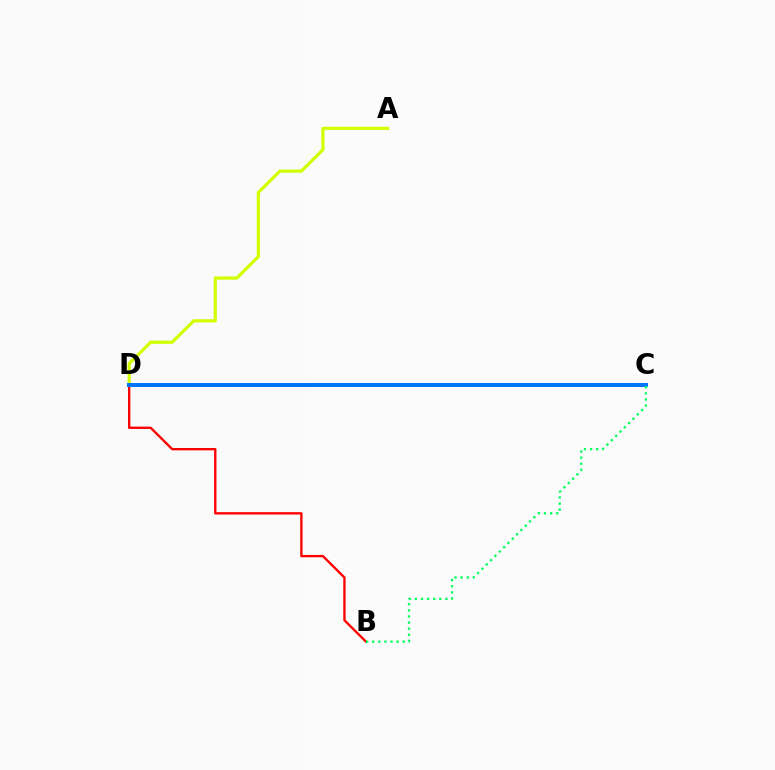{('C', 'D'): [{'color': '#b900ff', 'line_style': 'dotted', 'thickness': 1.72}, {'color': '#0074ff', 'line_style': 'solid', 'thickness': 2.86}], ('A', 'D'): [{'color': '#d1ff00', 'line_style': 'solid', 'thickness': 2.3}], ('B', 'D'): [{'color': '#ff0000', 'line_style': 'solid', 'thickness': 1.68}], ('B', 'C'): [{'color': '#00ff5c', 'line_style': 'dotted', 'thickness': 1.66}]}